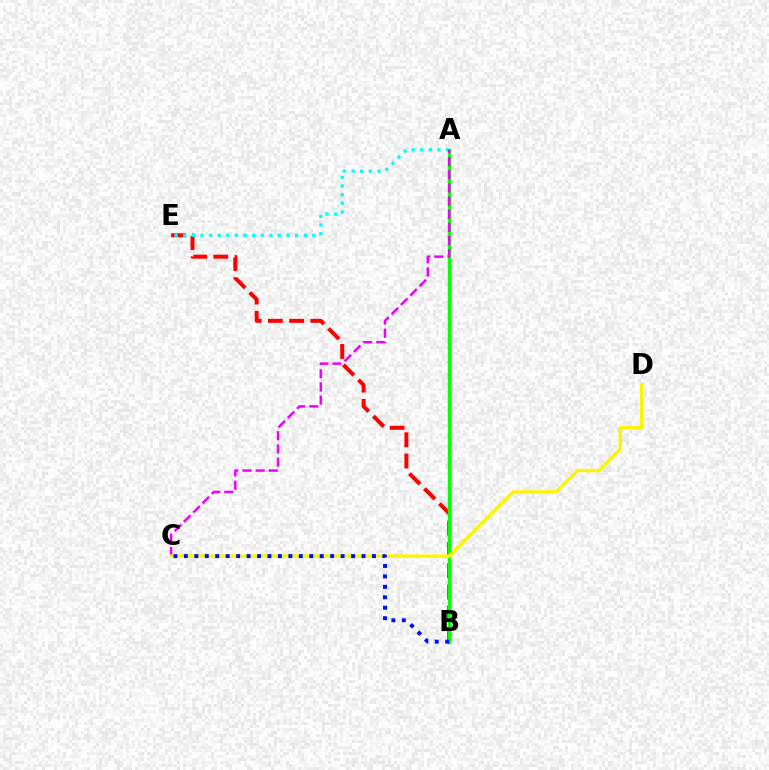{('B', 'E'): [{'color': '#ff0000', 'line_style': 'dashed', 'thickness': 2.88}], ('A', 'E'): [{'color': '#00fff6', 'line_style': 'dotted', 'thickness': 2.34}], ('A', 'B'): [{'color': '#08ff00', 'line_style': 'solid', 'thickness': 2.45}], ('A', 'C'): [{'color': '#ee00ff', 'line_style': 'dashed', 'thickness': 1.79}], ('C', 'D'): [{'color': '#fcf500', 'line_style': 'solid', 'thickness': 2.42}], ('B', 'C'): [{'color': '#0010ff', 'line_style': 'dotted', 'thickness': 2.84}]}